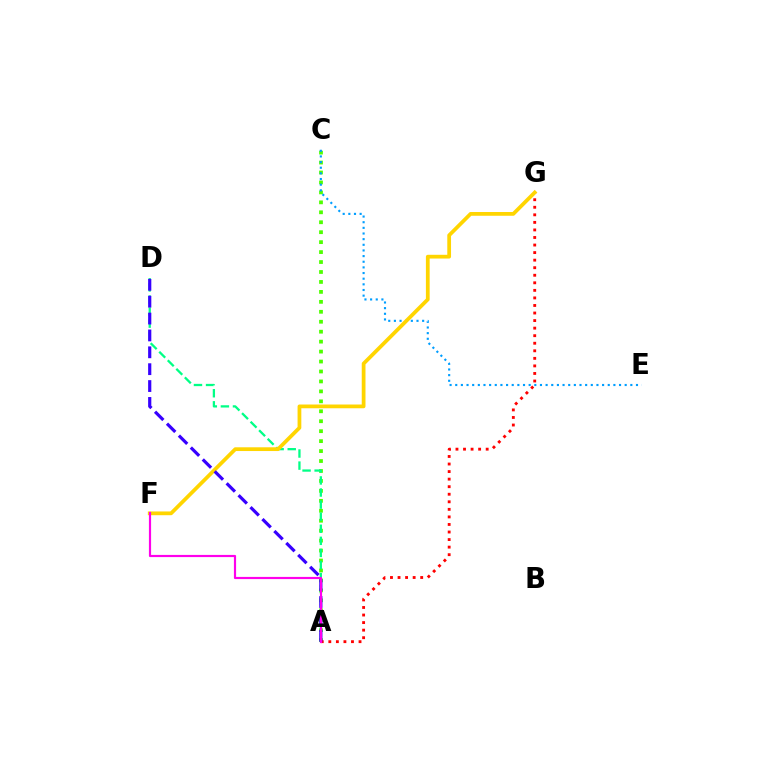{('A', 'C'): [{'color': '#4fff00', 'line_style': 'dotted', 'thickness': 2.7}], ('A', 'G'): [{'color': '#ff0000', 'line_style': 'dotted', 'thickness': 2.05}], ('C', 'E'): [{'color': '#009eff', 'line_style': 'dotted', 'thickness': 1.53}], ('A', 'D'): [{'color': '#00ff86', 'line_style': 'dashed', 'thickness': 1.64}, {'color': '#3700ff', 'line_style': 'dashed', 'thickness': 2.29}], ('F', 'G'): [{'color': '#ffd500', 'line_style': 'solid', 'thickness': 2.7}], ('A', 'F'): [{'color': '#ff00ed', 'line_style': 'solid', 'thickness': 1.57}]}